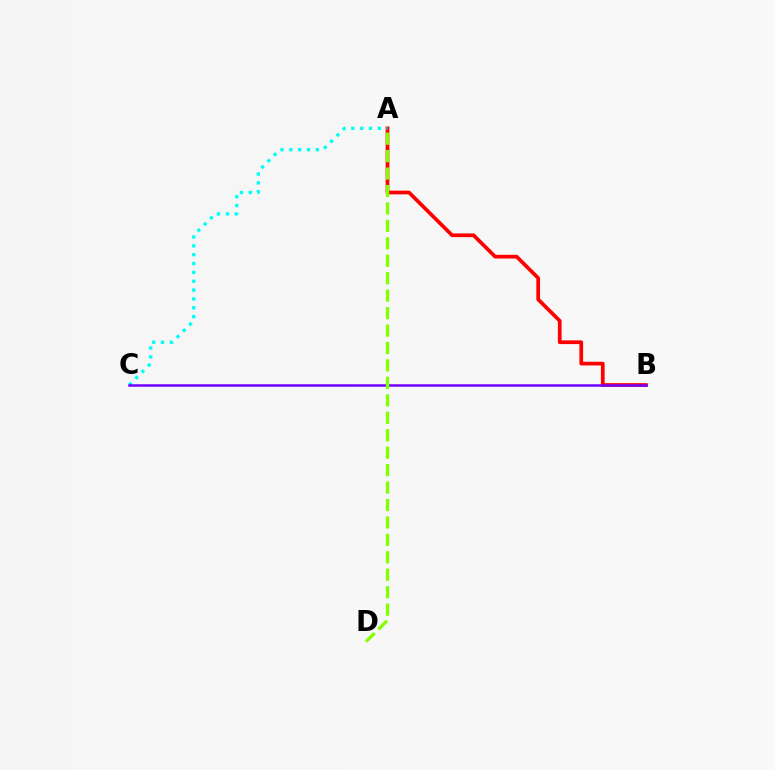{('A', 'B'): [{'color': '#ff0000', 'line_style': 'solid', 'thickness': 2.67}], ('A', 'C'): [{'color': '#00fff6', 'line_style': 'dotted', 'thickness': 2.4}], ('B', 'C'): [{'color': '#7200ff', 'line_style': 'solid', 'thickness': 1.81}], ('A', 'D'): [{'color': '#84ff00', 'line_style': 'dashed', 'thickness': 2.37}]}